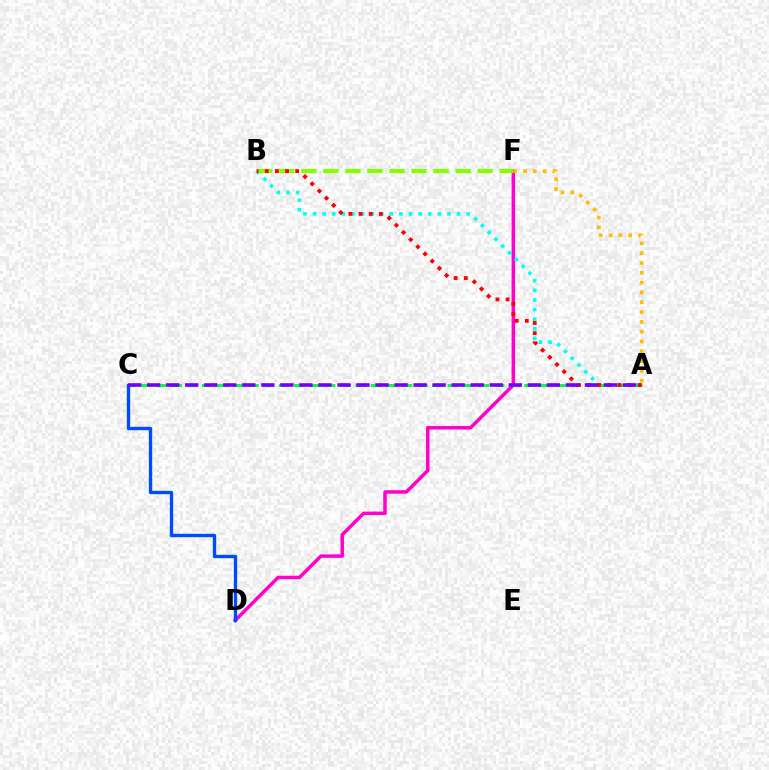{('D', 'F'): [{'color': '#ff00cf', 'line_style': 'solid', 'thickness': 2.52}], ('A', 'B'): [{'color': '#00fff6', 'line_style': 'dotted', 'thickness': 2.61}, {'color': '#ff0000', 'line_style': 'dotted', 'thickness': 2.75}], ('A', 'C'): [{'color': '#00ff39', 'line_style': 'dashed', 'thickness': 2.09}, {'color': '#7200ff', 'line_style': 'dashed', 'thickness': 2.59}], ('B', 'F'): [{'color': '#84ff00', 'line_style': 'dashed', 'thickness': 3.0}], ('C', 'D'): [{'color': '#004bff', 'line_style': 'solid', 'thickness': 2.42}], ('A', 'F'): [{'color': '#ffbd00', 'line_style': 'dotted', 'thickness': 2.66}]}